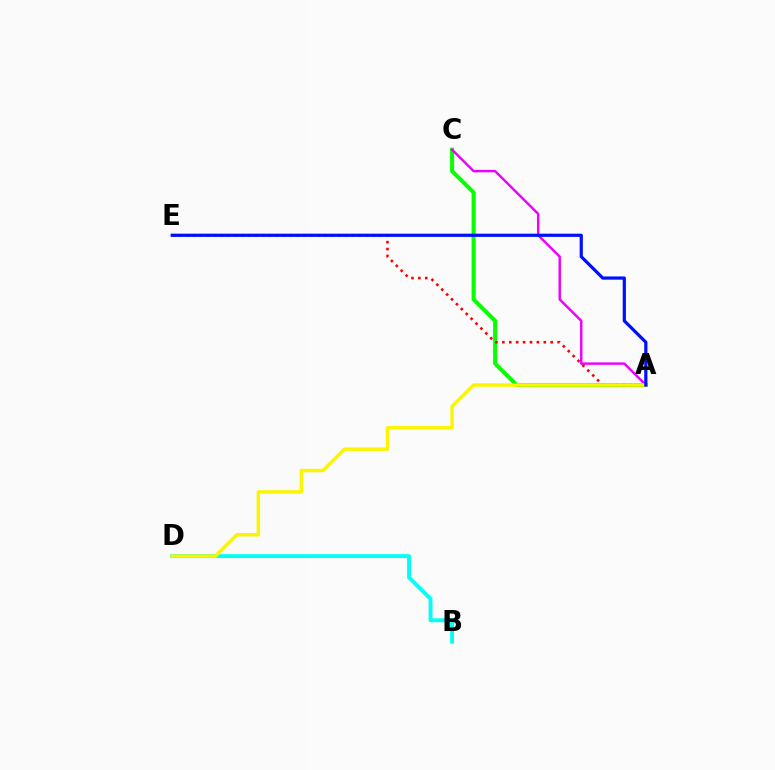{('A', 'C'): [{'color': '#08ff00', 'line_style': 'solid', 'thickness': 2.89}, {'color': '#ee00ff', 'line_style': 'solid', 'thickness': 1.75}], ('A', 'E'): [{'color': '#ff0000', 'line_style': 'dotted', 'thickness': 1.88}, {'color': '#0010ff', 'line_style': 'solid', 'thickness': 2.31}], ('B', 'D'): [{'color': '#00fff6', 'line_style': 'solid', 'thickness': 2.8}], ('A', 'D'): [{'color': '#fcf500', 'line_style': 'solid', 'thickness': 2.49}]}